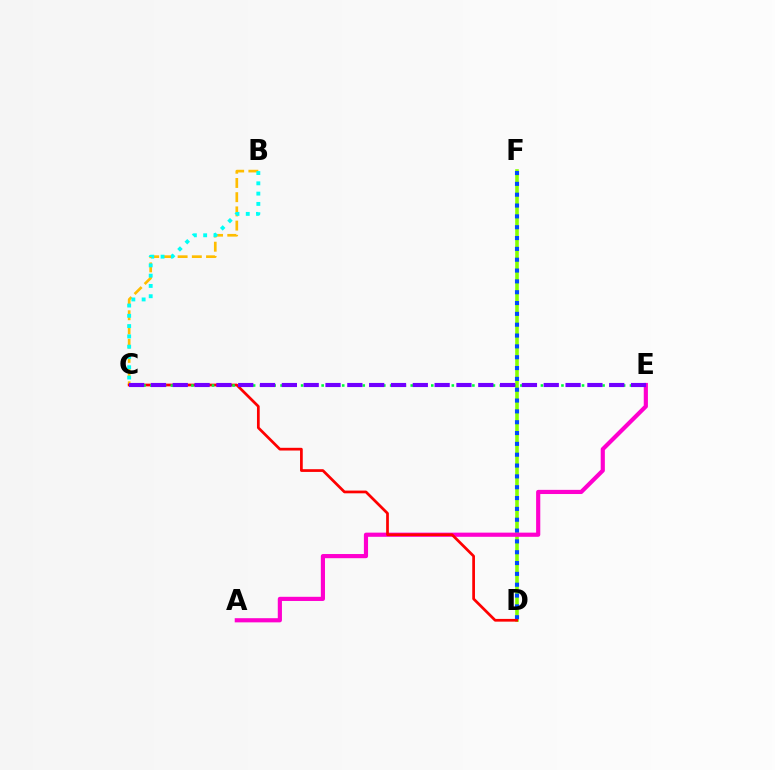{('D', 'F'): [{'color': '#84ff00', 'line_style': 'solid', 'thickness': 2.6}, {'color': '#004bff', 'line_style': 'dotted', 'thickness': 2.94}], ('B', 'C'): [{'color': '#ffbd00', 'line_style': 'dashed', 'thickness': 1.93}, {'color': '#00fff6', 'line_style': 'dotted', 'thickness': 2.79}], ('A', 'E'): [{'color': '#ff00cf', 'line_style': 'solid', 'thickness': 3.0}], ('C', 'D'): [{'color': '#ff0000', 'line_style': 'solid', 'thickness': 1.96}], ('C', 'E'): [{'color': '#00ff39', 'line_style': 'dotted', 'thickness': 1.86}, {'color': '#7200ff', 'line_style': 'dashed', 'thickness': 2.96}]}